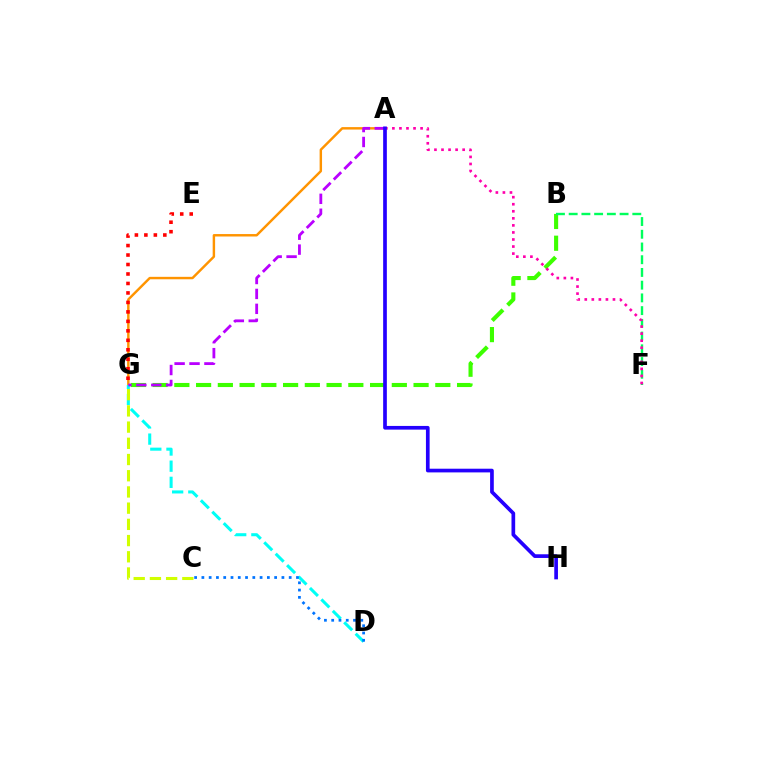{('A', 'G'): [{'color': '#ff9400', 'line_style': 'solid', 'thickness': 1.75}, {'color': '#b900ff', 'line_style': 'dashed', 'thickness': 2.03}], ('D', 'G'): [{'color': '#00fff6', 'line_style': 'dashed', 'thickness': 2.19}], ('B', 'G'): [{'color': '#3dff00', 'line_style': 'dashed', 'thickness': 2.95}], ('C', 'D'): [{'color': '#0074ff', 'line_style': 'dotted', 'thickness': 1.98}], ('C', 'G'): [{'color': '#d1ff00', 'line_style': 'dashed', 'thickness': 2.2}], ('B', 'F'): [{'color': '#00ff5c', 'line_style': 'dashed', 'thickness': 1.73}], ('A', 'F'): [{'color': '#ff00ac', 'line_style': 'dotted', 'thickness': 1.92}], ('E', 'G'): [{'color': '#ff0000', 'line_style': 'dotted', 'thickness': 2.57}], ('A', 'H'): [{'color': '#2500ff', 'line_style': 'solid', 'thickness': 2.65}]}